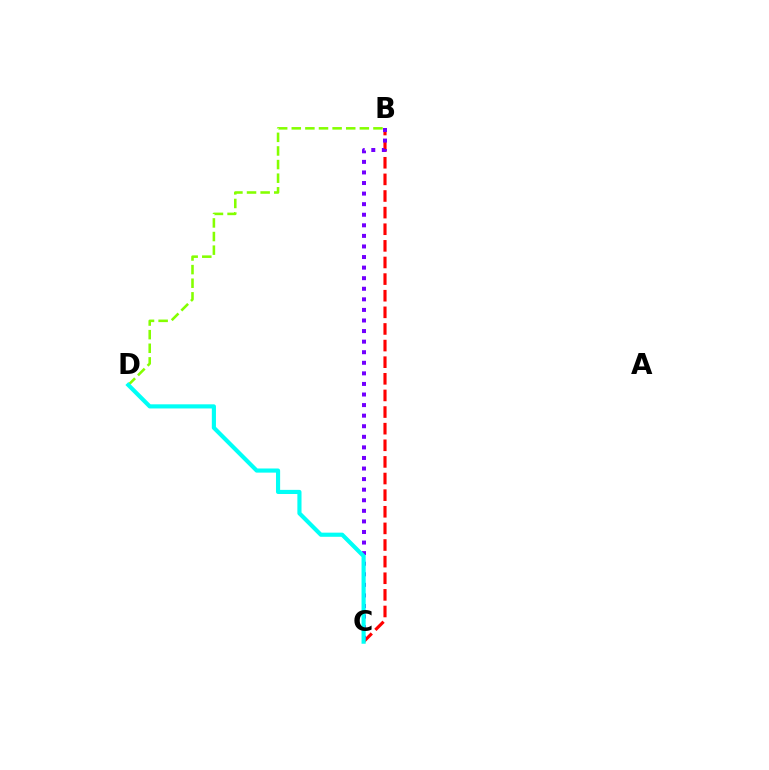{('B', 'C'): [{'color': '#ff0000', 'line_style': 'dashed', 'thickness': 2.26}, {'color': '#7200ff', 'line_style': 'dotted', 'thickness': 2.87}], ('B', 'D'): [{'color': '#84ff00', 'line_style': 'dashed', 'thickness': 1.85}], ('C', 'D'): [{'color': '#00fff6', 'line_style': 'solid', 'thickness': 2.98}]}